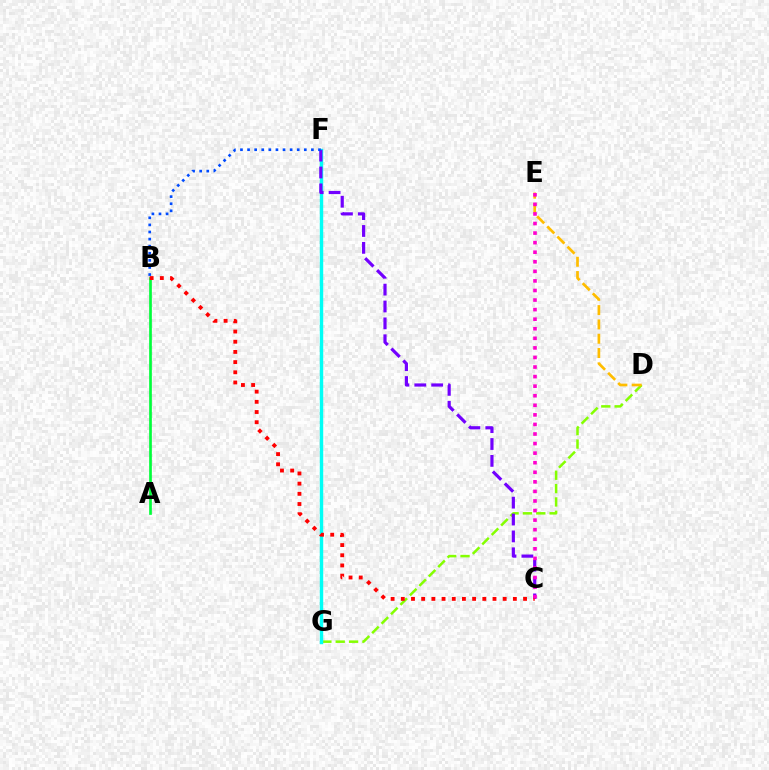{('D', 'G'): [{'color': '#84ff00', 'line_style': 'dashed', 'thickness': 1.81}], ('F', 'G'): [{'color': '#00fff6', 'line_style': 'solid', 'thickness': 2.46}], ('A', 'B'): [{'color': '#00ff39', 'line_style': 'solid', 'thickness': 1.93}], ('C', 'F'): [{'color': '#7200ff', 'line_style': 'dashed', 'thickness': 2.29}], ('B', 'F'): [{'color': '#004bff', 'line_style': 'dotted', 'thickness': 1.93}], ('D', 'E'): [{'color': '#ffbd00', 'line_style': 'dashed', 'thickness': 1.94}], ('B', 'C'): [{'color': '#ff0000', 'line_style': 'dotted', 'thickness': 2.77}], ('C', 'E'): [{'color': '#ff00cf', 'line_style': 'dotted', 'thickness': 2.6}]}